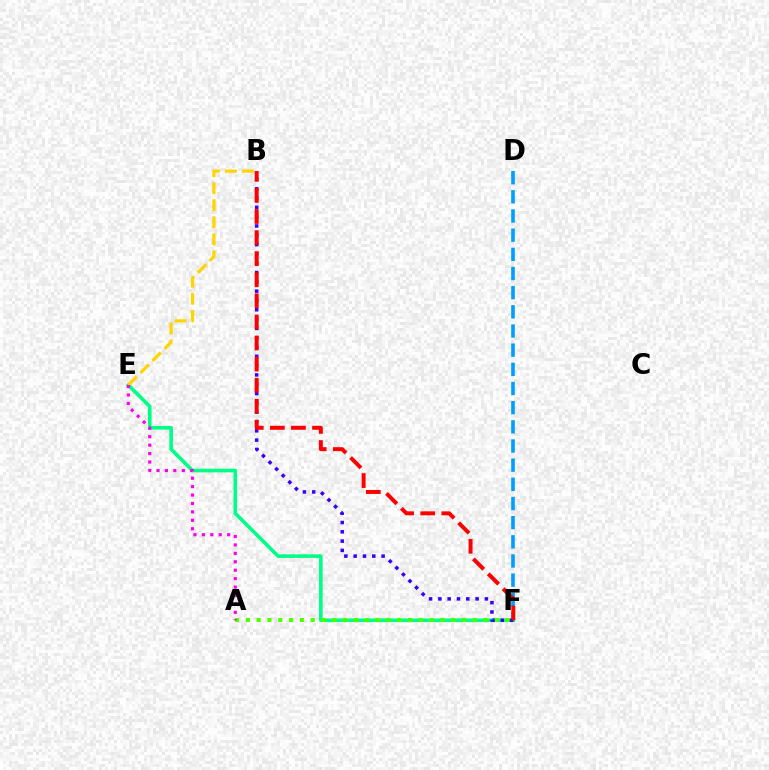{('E', 'F'): [{'color': '#00ff86', 'line_style': 'solid', 'thickness': 2.61}], ('B', 'E'): [{'color': '#ffd500', 'line_style': 'dashed', 'thickness': 2.32}], ('A', 'F'): [{'color': '#4fff00', 'line_style': 'dotted', 'thickness': 2.94}], ('A', 'E'): [{'color': '#ff00ed', 'line_style': 'dotted', 'thickness': 2.29}], ('D', 'F'): [{'color': '#009eff', 'line_style': 'dashed', 'thickness': 2.6}], ('B', 'F'): [{'color': '#3700ff', 'line_style': 'dotted', 'thickness': 2.53}, {'color': '#ff0000', 'line_style': 'dashed', 'thickness': 2.86}]}